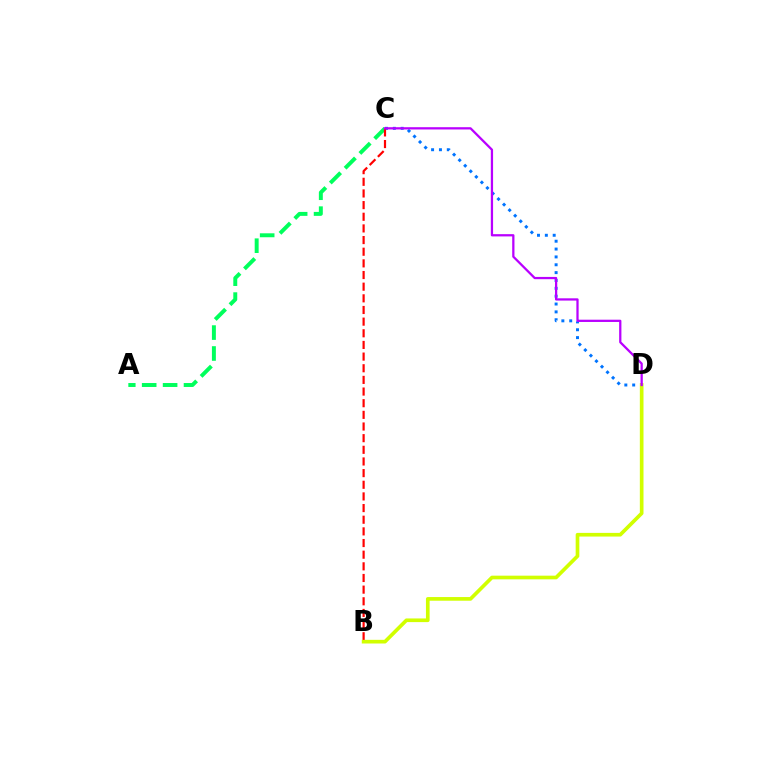{('C', 'D'): [{'color': '#0074ff', 'line_style': 'dotted', 'thickness': 2.13}, {'color': '#b900ff', 'line_style': 'solid', 'thickness': 1.63}], ('A', 'C'): [{'color': '#00ff5c', 'line_style': 'dashed', 'thickness': 2.84}], ('B', 'C'): [{'color': '#ff0000', 'line_style': 'dashed', 'thickness': 1.58}], ('B', 'D'): [{'color': '#d1ff00', 'line_style': 'solid', 'thickness': 2.64}]}